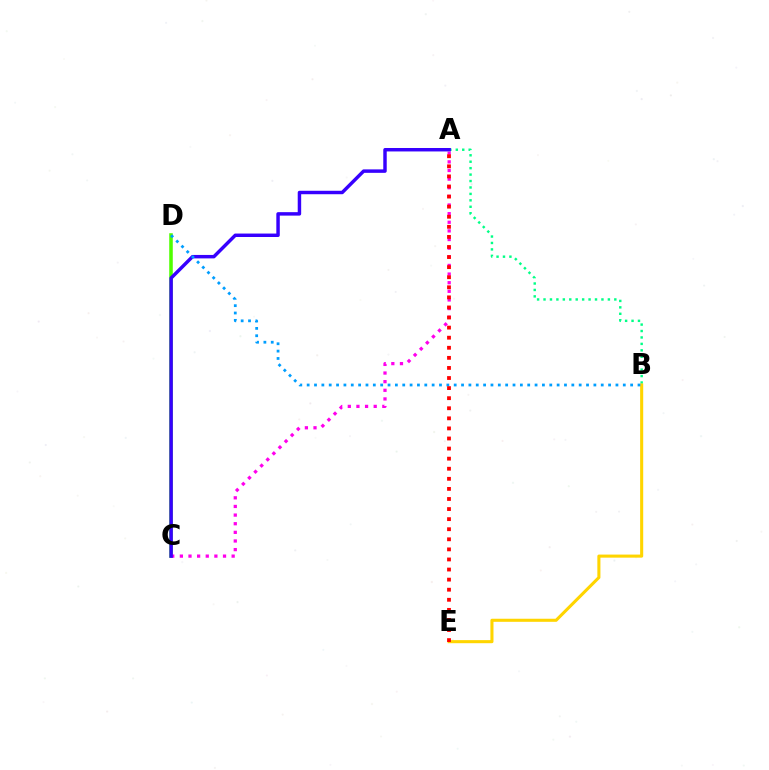{('C', 'D'): [{'color': '#4fff00', 'line_style': 'solid', 'thickness': 2.55}], ('A', 'C'): [{'color': '#ff00ed', 'line_style': 'dotted', 'thickness': 2.34}, {'color': '#3700ff', 'line_style': 'solid', 'thickness': 2.49}], ('A', 'B'): [{'color': '#00ff86', 'line_style': 'dotted', 'thickness': 1.75}], ('B', 'E'): [{'color': '#ffd500', 'line_style': 'solid', 'thickness': 2.21}], ('B', 'D'): [{'color': '#009eff', 'line_style': 'dotted', 'thickness': 2.0}], ('A', 'E'): [{'color': '#ff0000', 'line_style': 'dotted', 'thickness': 2.74}]}